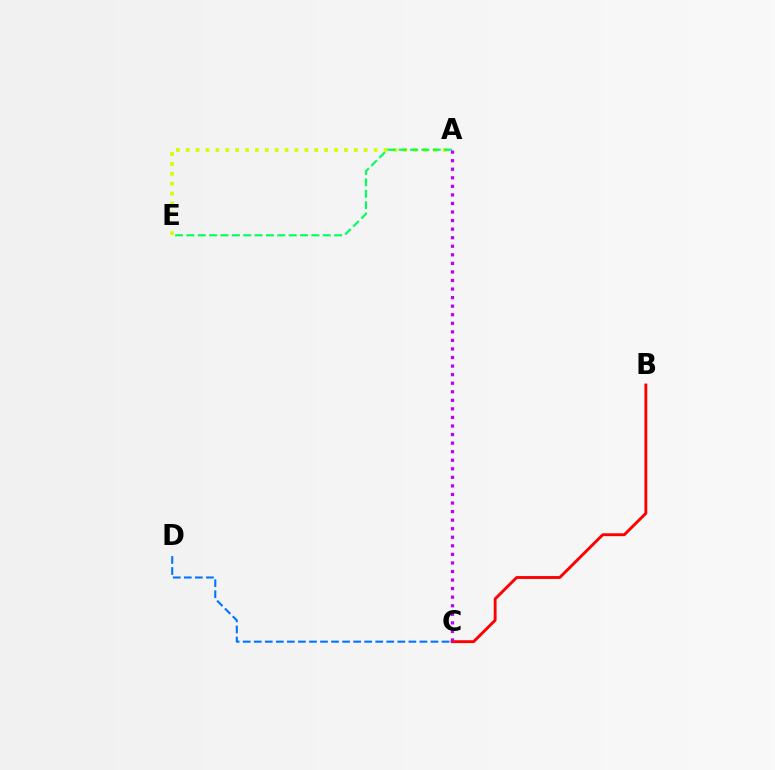{('A', 'E'): [{'color': '#d1ff00', 'line_style': 'dotted', 'thickness': 2.69}, {'color': '#00ff5c', 'line_style': 'dashed', 'thickness': 1.54}], ('B', 'C'): [{'color': '#ff0000', 'line_style': 'solid', 'thickness': 2.08}], ('C', 'D'): [{'color': '#0074ff', 'line_style': 'dashed', 'thickness': 1.5}], ('A', 'C'): [{'color': '#b900ff', 'line_style': 'dotted', 'thickness': 2.33}]}